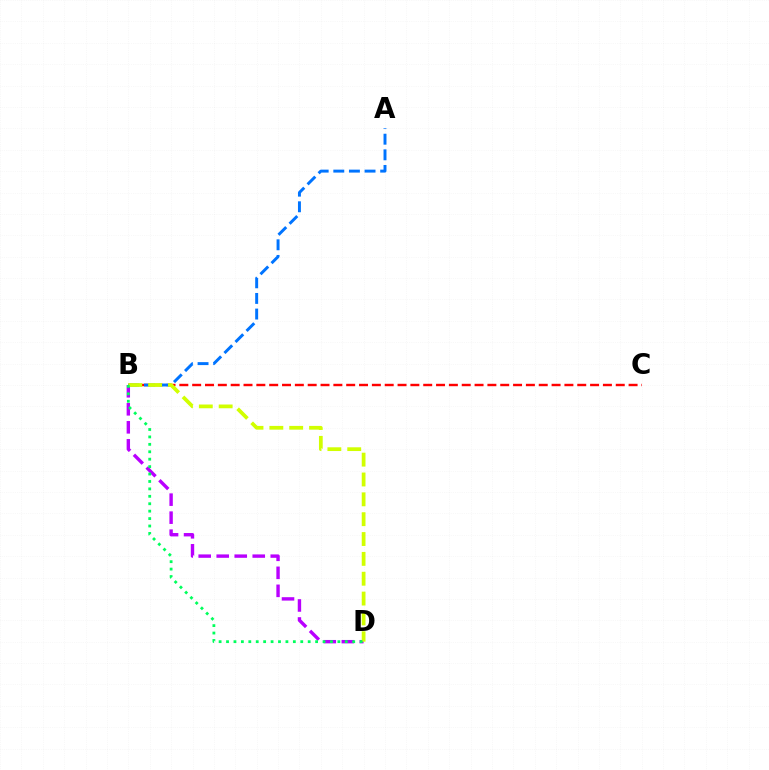{('B', 'D'): [{'color': '#b900ff', 'line_style': 'dashed', 'thickness': 2.45}, {'color': '#d1ff00', 'line_style': 'dashed', 'thickness': 2.7}, {'color': '#00ff5c', 'line_style': 'dotted', 'thickness': 2.02}], ('B', 'C'): [{'color': '#ff0000', 'line_style': 'dashed', 'thickness': 1.74}], ('A', 'B'): [{'color': '#0074ff', 'line_style': 'dashed', 'thickness': 2.12}]}